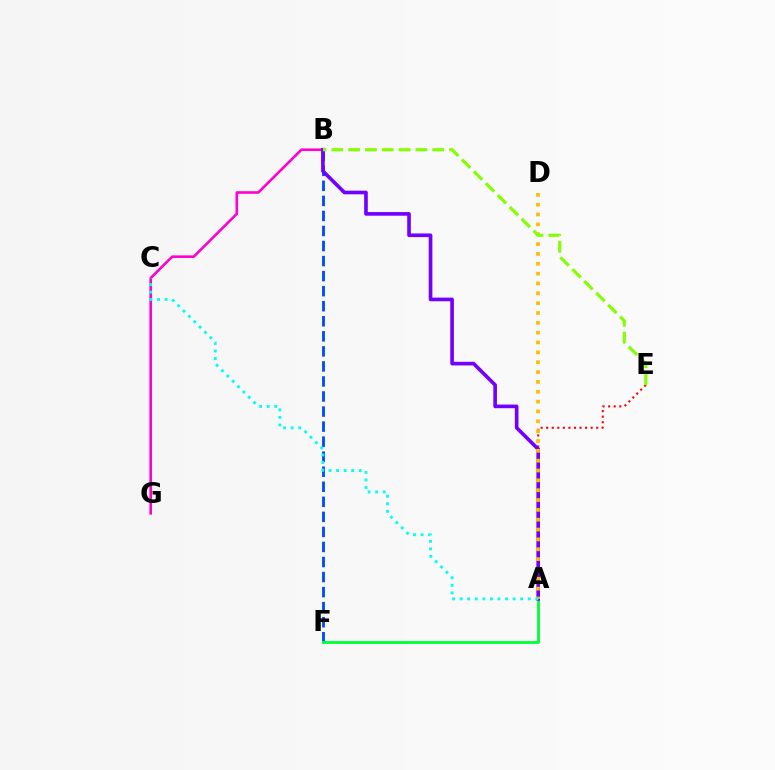{('B', 'G'): [{'color': '#ff00cf', 'line_style': 'solid', 'thickness': 1.87}], ('B', 'F'): [{'color': '#004bff', 'line_style': 'dashed', 'thickness': 2.04}], ('A', 'F'): [{'color': '#00ff39', 'line_style': 'solid', 'thickness': 2.04}], ('A', 'E'): [{'color': '#ff0000', 'line_style': 'dotted', 'thickness': 1.51}], ('A', 'B'): [{'color': '#7200ff', 'line_style': 'solid', 'thickness': 2.62}], ('A', 'D'): [{'color': '#ffbd00', 'line_style': 'dotted', 'thickness': 2.67}], ('A', 'C'): [{'color': '#00fff6', 'line_style': 'dotted', 'thickness': 2.05}], ('B', 'E'): [{'color': '#84ff00', 'line_style': 'dashed', 'thickness': 2.29}]}